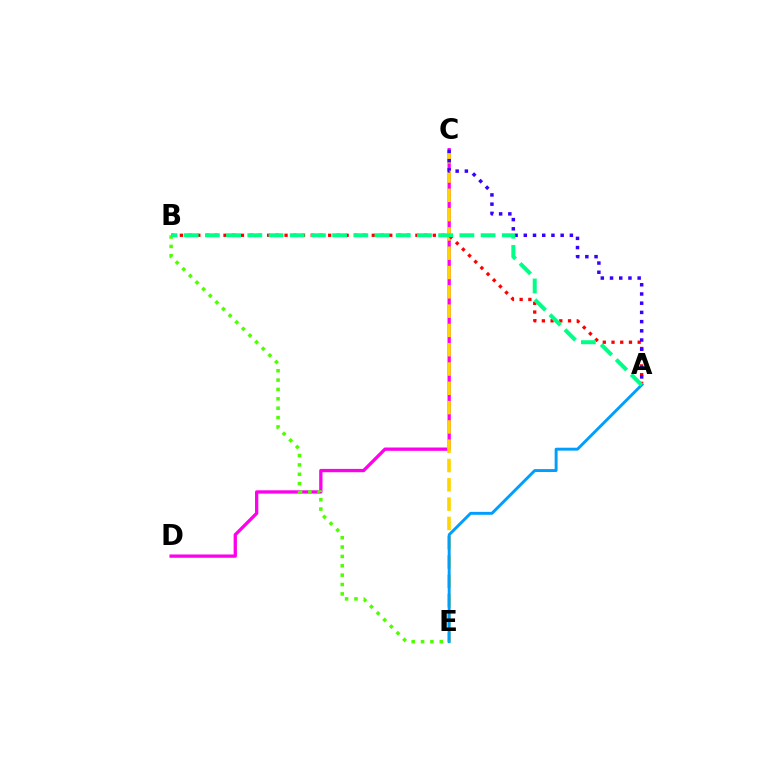{('C', 'D'): [{'color': '#ff00ed', 'line_style': 'solid', 'thickness': 2.38}], ('C', 'E'): [{'color': '#ffd500', 'line_style': 'dashed', 'thickness': 2.62}], ('A', 'B'): [{'color': '#ff0000', 'line_style': 'dotted', 'thickness': 2.37}, {'color': '#00ff86', 'line_style': 'dashed', 'thickness': 2.88}], ('A', 'C'): [{'color': '#3700ff', 'line_style': 'dotted', 'thickness': 2.5}], ('A', 'E'): [{'color': '#009eff', 'line_style': 'solid', 'thickness': 2.1}], ('B', 'E'): [{'color': '#4fff00', 'line_style': 'dotted', 'thickness': 2.55}]}